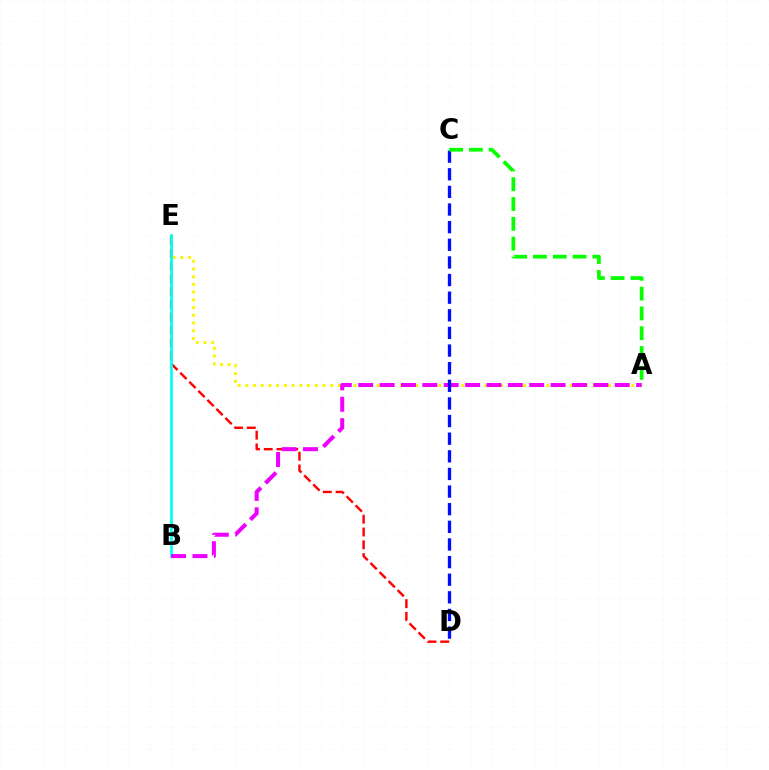{('A', 'E'): [{'color': '#fcf500', 'line_style': 'dotted', 'thickness': 2.1}], ('D', 'E'): [{'color': '#ff0000', 'line_style': 'dashed', 'thickness': 1.73}], ('B', 'E'): [{'color': '#00fff6', 'line_style': 'solid', 'thickness': 1.96}], ('A', 'B'): [{'color': '#ee00ff', 'line_style': 'dashed', 'thickness': 2.9}], ('C', 'D'): [{'color': '#0010ff', 'line_style': 'dashed', 'thickness': 2.39}], ('A', 'C'): [{'color': '#08ff00', 'line_style': 'dashed', 'thickness': 2.69}]}